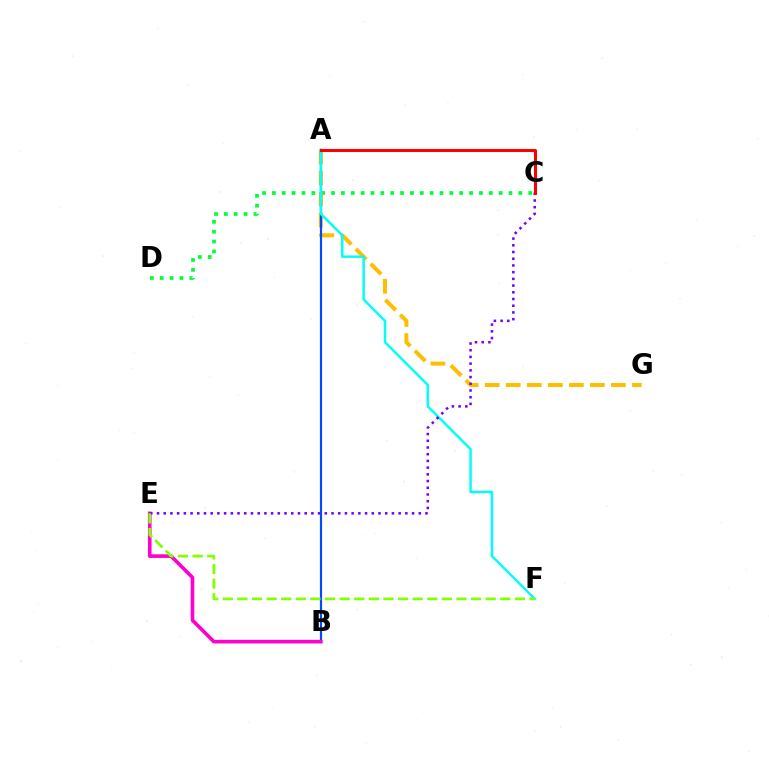{('C', 'D'): [{'color': '#00ff39', 'line_style': 'dotted', 'thickness': 2.68}], ('A', 'G'): [{'color': '#ffbd00', 'line_style': 'dashed', 'thickness': 2.86}], ('A', 'B'): [{'color': '#004bff', 'line_style': 'solid', 'thickness': 1.58}], ('A', 'F'): [{'color': '#00fff6', 'line_style': 'solid', 'thickness': 1.78}], ('B', 'E'): [{'color': '#ff00cf', 'line_style': 'solid', 'thickness': 2.61}], ('C', 'E'): [{'color': '#7200ff', 'line_style': 'dotted', 'thickness': 1.82}], ('A', 'C'): [{'color': '#ff0000', 'line_style': 'solid', 'thickness': 2.18}], ('E', 'F'): [{'color': '#84ff00', 'line_style': 'dashed', 'thickness': 1.98}]}